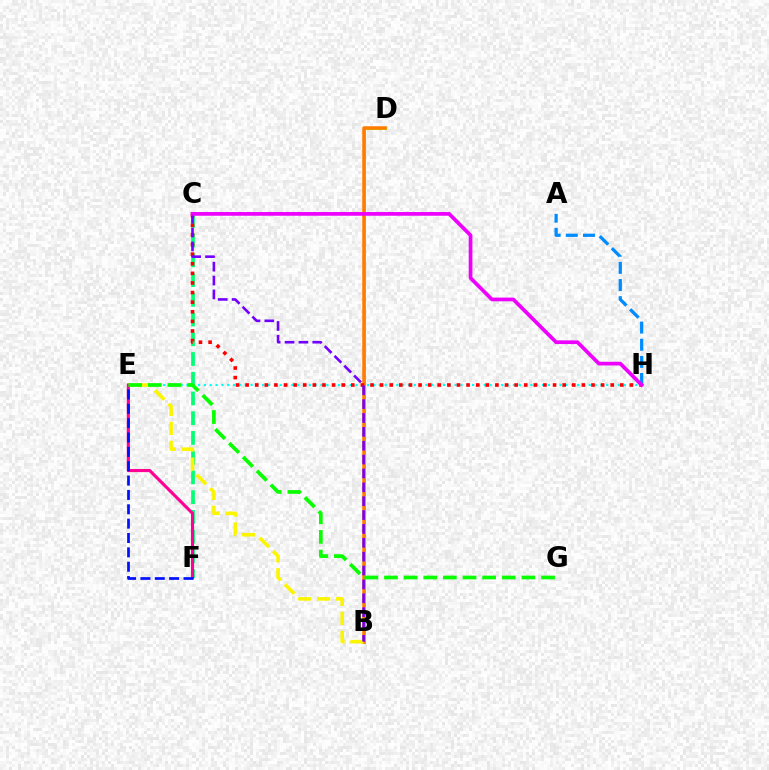{('B', 'D'): [{'color': '#84ff00', 'line_style': 'solid', 'thickness': 1.96}, {'color': '#ff7c00', 'line_style': 'solid', 'thickness': 2.53}], ('C', 'F'): [{'color': '#00ff74', 'line_style': 'dashed', 'thickness': 2.68}], ('E', 'H'): [{'color': '#00fff6', 'line_style': 'dotted', 'thickness': 1.58}], ('C', 'H'): [{'color': '#ff0000', 'line_style': 'dotted', 'thickness': 2.61}, {'color': '#ee00ff', 'line_style': 'solid', 'thickness': 2.67}], ('B', 'E'): [{'color': '#fcf500', 'line_style': 'dashed', 'thickness': 2.59}], ('B', 'C'): [{'color': '#7200ff', 'line_style': 'dashed', 'thickness': 1.88}], ('A', 'H'): [{'color': '#008cff', 'line_style': 'dashed', 'thickness': 2.33}], ('E', 'F'): [{'color': '#ff0094', 'line_style': 'solid', 'thickness': 2.24}, {'color': '#0010ff', 'line_style': 'dashed', 'thickness': 1.95}], ('E', 'G'): [{'color': '#08ff00', 'line_style': 'dashed', 'thickness': 2.67}]}